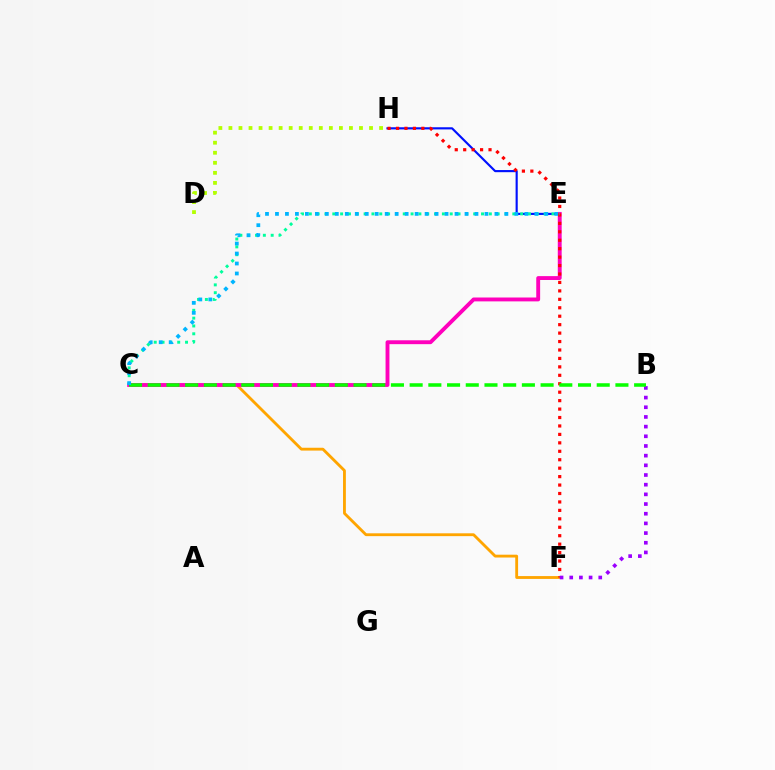{('C', 'F'): [{'color': '#ffa500', 'line_style': 'solid', 'thickness': 2.04}], ('D', 'H'): [{'color': '#b3ff00', 'line_style': 'dotted', 'thickness': 2.73}], ('E', 'H'): [{'color': '#0010ff', 'line_style': 'solid', 'thickness': 1.54}], ('C', 'E'): [{'color': '#ff00bd', 'line_style': 'solid', 'thickness': 2.79}, {'color': '#00ff9d', 'line_style': 'dotted', 'thickness': 2.13}, {'color': '#00b5ff', 'line_style': 'dotted', 'thickness': 2.71}], ('F', 'H'): [{'color': '#ff0000', 'line_style': 'dotted', 'thickness': 2.29}], ('B', 'F'): [{'color': '#9b00ff', 'line_style': 'dotted', 'thickness': 2.63}], ('B', 'C'): [{'color': '#08ff00', 'line_style': 'dashed', 'thickness': 2.54}]}